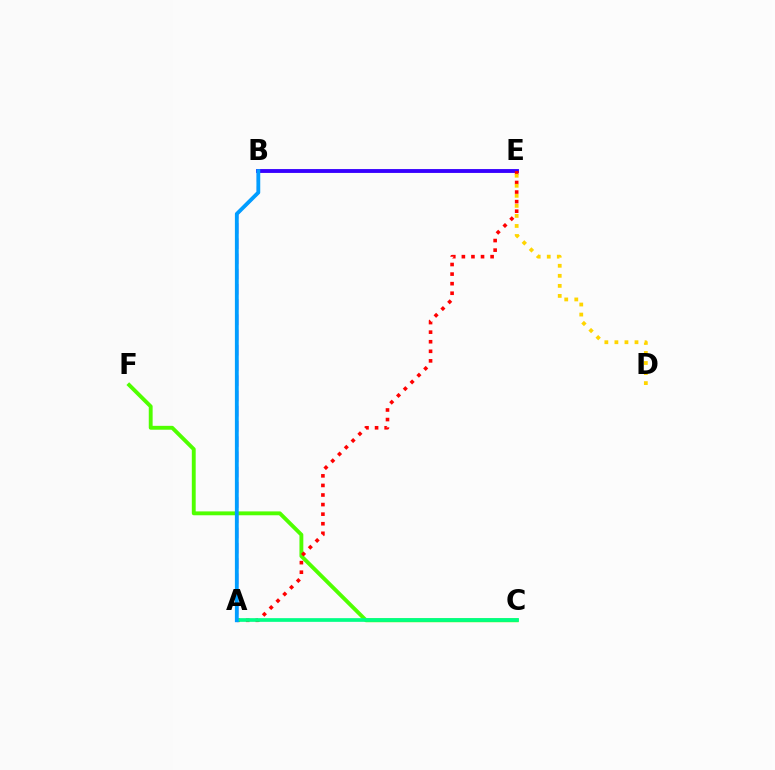{('B', 'E'): [{'color': '#3700ff', 'line_style': 'solid', 'thickness': 2.78}], ('A', 'B'): [{'color': '#ff00ed', 'line_style': 'dashed', 'thickness': 2.07}, {'color': '#009eff', 'line_style': 'solid', 'thickness': 2.75}], ('C', 'F'): [{'color': '#4fff00', 'line_style': 'solid', 'thickness': 2.79}], ('A', 'E'): [{'color': '#ff0000', 'line_style': 'dotted', 'thickness': 2.6}], ('A', 'C'): [{'color': '#00ff86', 'line_style': 'solid', 'thickness': 2.66}], ('D', 'E'): [{'color': '#ffd500', 'line_style': 'dotted', 'thickness': 2.73}]}